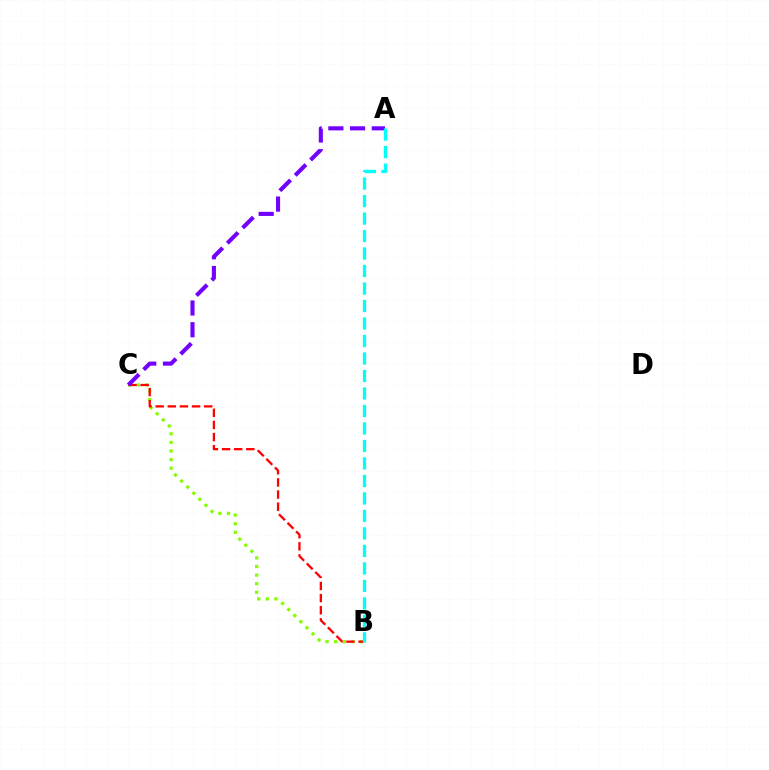{('B', 'C'): [{'color': '#84ff00', 'line_style': 'dotted', 'thickness': 2.34}, {'color': '#ff0000', 'line_style': 'dashed', 'thickness': 1.65}], ('A', 'C'): [{'color': '#7200ff', 'line_style': 'dashed', 'thickness': 2.95}], ('A', 'B'): [{'color': '#00fff6', 'line_style': 'dashed', 'thickness': 2.38}]}